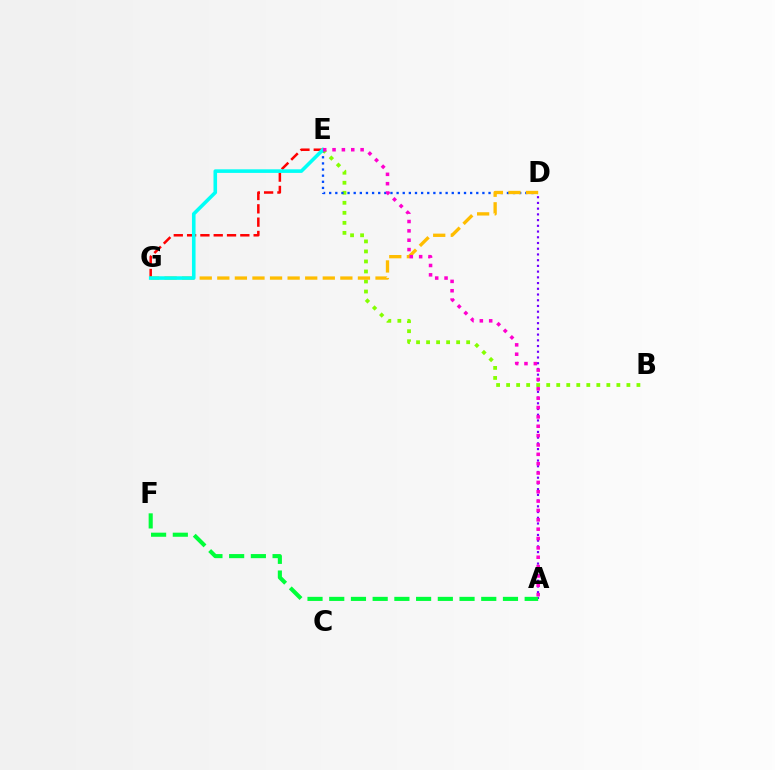{('A', 'D'): [{'color': '#7200ff', 'line_style': 'dotted', 'thickness': 1.56}], ('E', 'G'): [{'color': '#ff0000', 'line_style': 'dashed', 'thickness': 1.81}, {'color': '#00fff6', 'line_style': 'solid', 'thickness': 2.58}], ('A', 'F'): [{'color': '#00ff39', 'line_style': 'dashed', 'thickness': 2.95}], ('B', 'E'): [{'color': '#84ff00', 'line_style': 'dotted', 'thickness': 2.72}], ('D', 'E'): [{'color': '#004bff', 'line_style': 'dotted', 'thickness': 1.67}], ('D', 'G'): [{'color': '#ffbd00', 'line_style': 'dashed', 'thickness': 2.39}], ('A', 'E'): [{'color': '#ff00cf', 'line_style': 'dotted', 'thickness': 2.54}]}